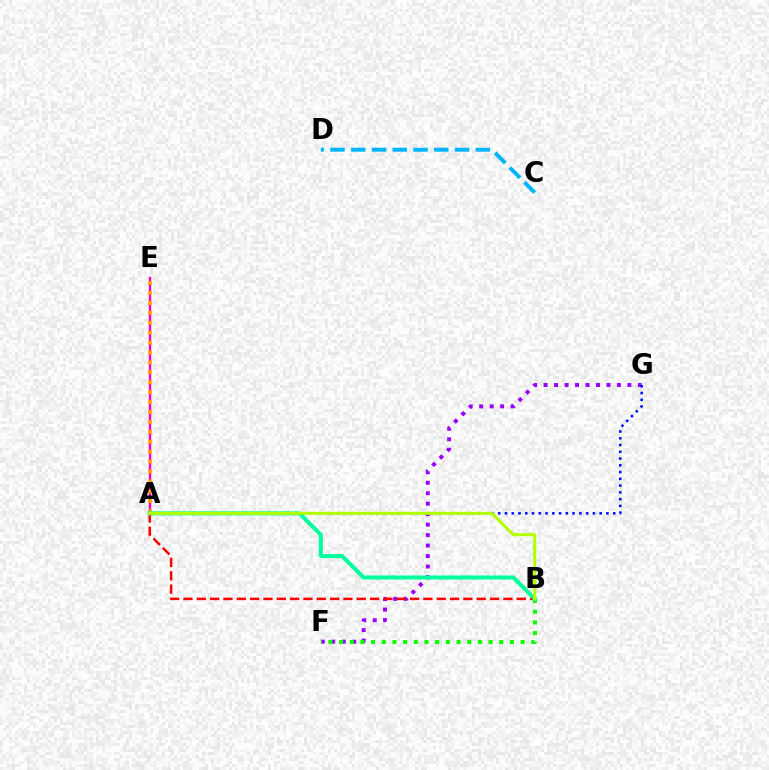{('F', 'G'): [{'color': '#9b00ff', 'line_style': 'dotted', 'thickness': 2.85}], ('C', 'D'): [{'color': '#00b5ff', 'line_style': 'dashed', 'thickness': 2.82}], ('A', 'B'): [{'color': '#ff0000', 'line_style': 'dashed', 'thickness': 1.81}, {'color': '#00ff9d', 'line_style': 'solid', 'thickness': 2.89}, {'color': '#b3ff00', 'line_style': 'solid', 'thickness': 2.2}], ('A', 'E'): [{'color': '#ff00bd', 'line_style': 'solid', 'thickness': 1.72}, {'color': '#ffa500', 'line_style': 'dotted', 'thickness': 2.69}], ('B', 'F'): [{'color': '#08ff00', 'line_style': 'dotted', 'thickness': 2.9}], ('A', 'G'): [{'color': '#0010ff', 'line_style': 'dotted', 'thickness': 1.84}]}